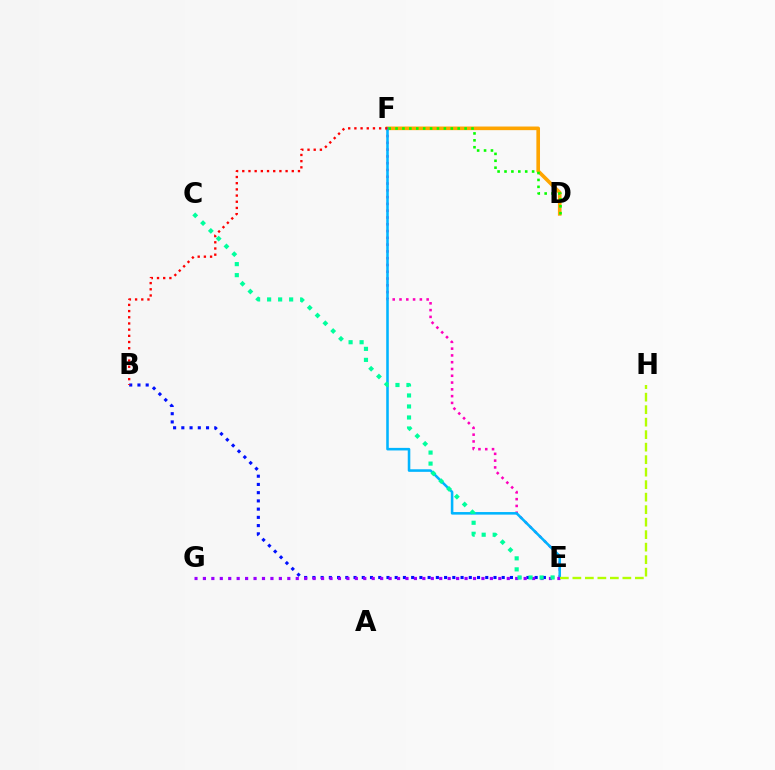{('D', 'F'): [{'color': '#ffa500', 'line_style': 'solid', 'thickness': 2.61}, {'color': '#08ff00', 'line_style': 'dotted', 'thickness': 1.88}], ('E', 'F'): [{'color': '#ff00bd', 'line_style': 'dotted', 'thickness': 1.84}, {'color': '#00b5ff', 'line_style': 'solid', 'thickness': 1.85}], ('B', 'E'): [{'color': '#0010ff', 'line_style': 'dotted', 'thickness': 2.24}], ('E', 'G'): [{'color': '#9b00ff', 'line_style': 'dotted', 'thickness': 2.29}], ('B', 'F'): [{'color': '#ff0000', 'line_style': 'dotted', 'thickness': 1.68}], ('C', 'E'): [{'color': '#00ff9d', 'line_style': 'dotted', 'thickness': 2.99}], ('E', 'H'): [{'color': '#b3ff00', 'line_style': 'dashed', 'thickness': 1.7}]}